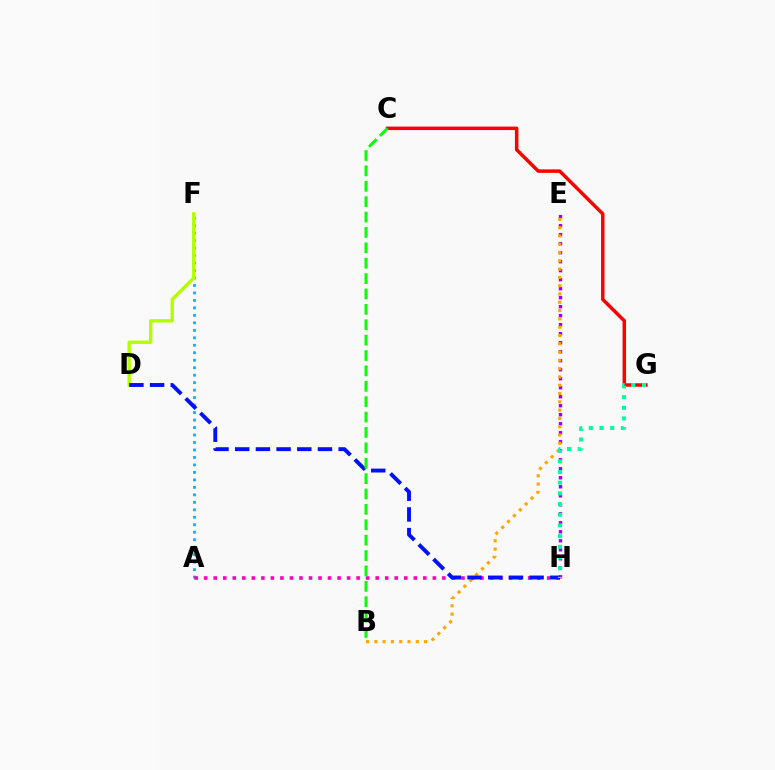{('E', 'H'): [{'color': '#9b00ff', 'line_style': 'dotted', 'thickness': 2.45}], ('A', 'F'): [{'color': '#00b5ff', 'line_style': 'dotted', 'thickness': 2.03}], ('A', 'H'): [{'color': '#ff00bd', 'line_style': 'dotted', 'thickness': 2.59}], ('B', 'E'): [{'color': '#ffa500', 'line_style': 'dotted', 'thickness': 2.25}], ('C', 'G'): [{'color': '#ff0000', 'line_style': 'solid', 'thickness': 2.51}], ('D', 'F'): [{'color': '#b3ff00', 'line_style': 'solid', 'thickness': 2.44}], ('D', 'H'): [{'color': '#0010ff', 'line_style': 'dashed', 'thickness': 2.81}], ('B', 'C'): [{'color': '#08ff00', 'line_style': 'dashed', 'thickness': 2.09}], ('G', 'H'): [{'color': '#00ff9d', 'line_style': 'dotted', 'thickness': 2.9}]}